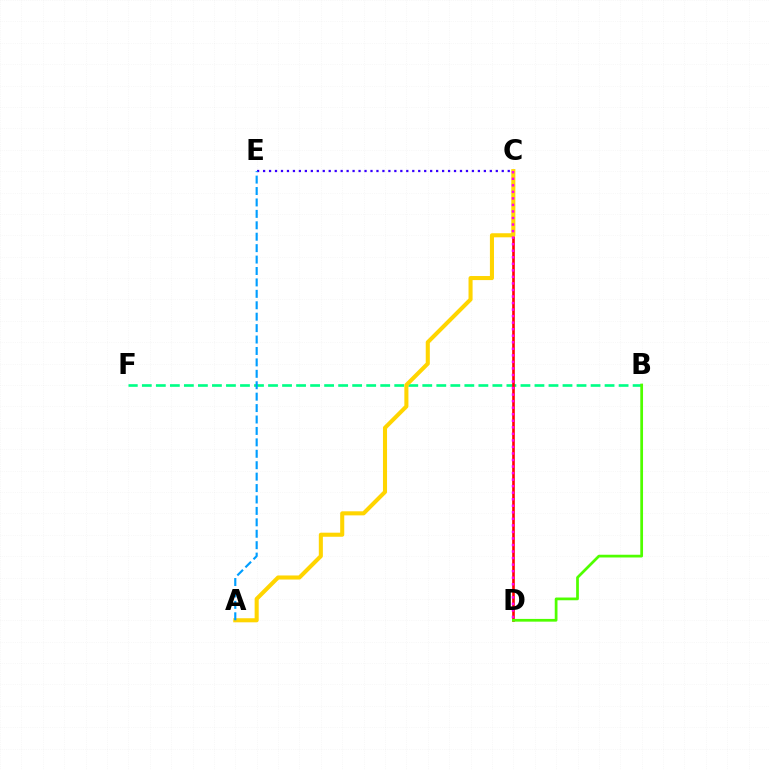{('B', 'F'): [{'color': '#00ff86', 'line_style': 'dashed', 'thickness': 1.9}], ('C', 'D'): [{'color': '#ff0000', 'line_style': 'solid', 'thickness': 1.88}, {'color': '#ff00ed', 'line_style': 'dotted', 'thickness': 1.78}], ('B', 'D'): [{'color': '#4fff00', 'line_style': 'solid', 'thickness': 1.97}], ('A', 'C'): [{'color': '#ffd500', 'line_style': 'solid', 'thickness': 2.93}], ('C', 'E'): [{'color': '#3700ff', 'line_style': 'dotted', 'thickness': 1.62}], ('A', 'E'): [{'color': '#009eff', 'line_style': 'dashed', 'thickness': 1.55}]}